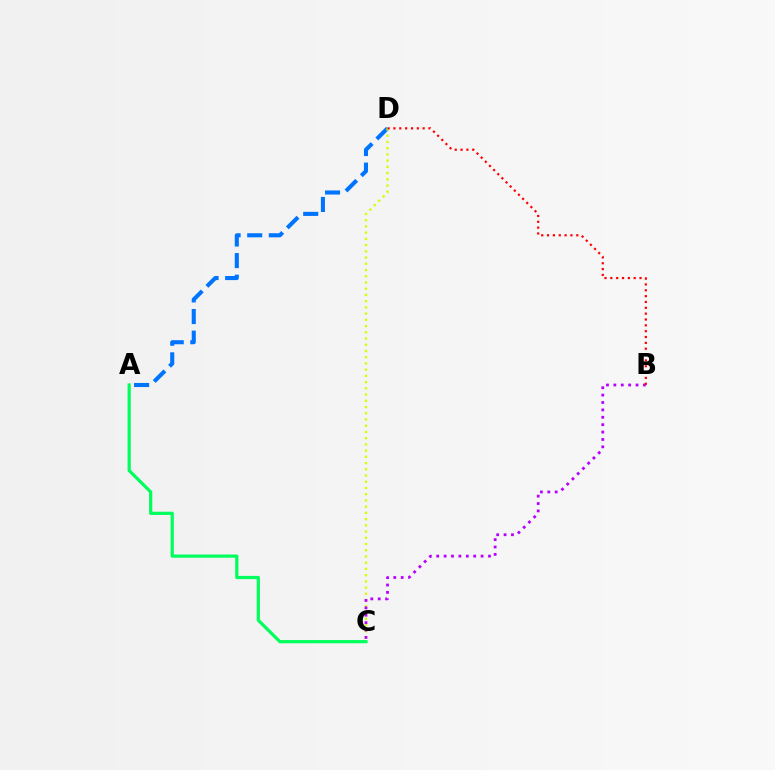{('A', 'D'): [{'color': '#0074ff', 'line_style': 'dashed', 'thickness': 2.94}], ('A', 'C'): [{'color': '#00ff5c', 'line_style': 'solid', 'thickness': 2.31}], ('C', 'D'): [{'color': '#d1ff00', 'line_style': 'dotted', 'thickness': 1.69}], ('B', 'C'): [{'color': '#b900ff', 'line_style': 'dotted', 'thickness': 2.01}], ('B', 'D'): [{'color': '#ff0000', 'line_style': 'dotted', 'thickness': 1.59}]}